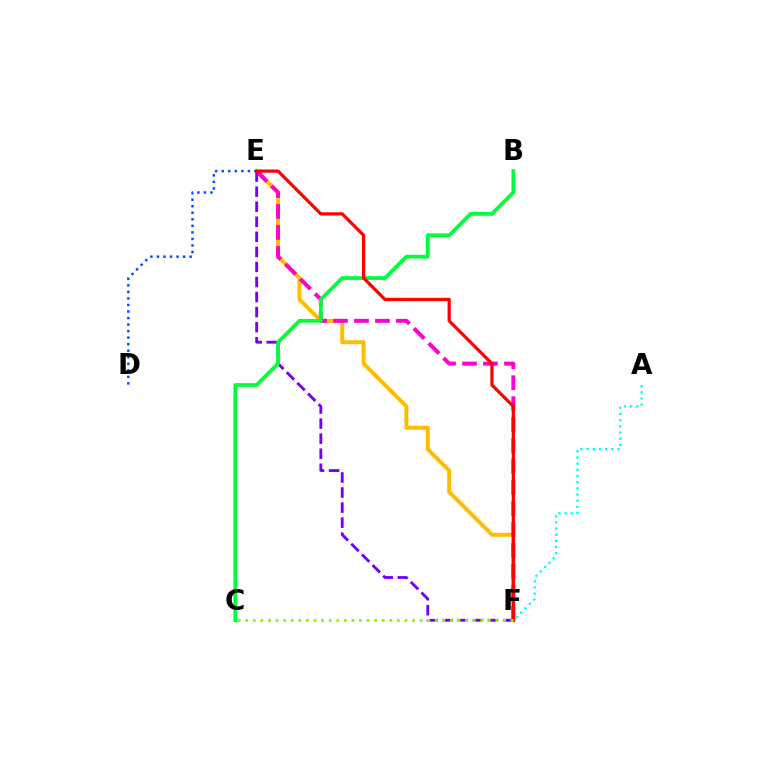{('E', 'F'): [{'color': '#ffbd00', 'line_style': 'solid', 'thickness': 2.86}, {'color': '#ff00cf', 'line_style': 'dashed', 'thickness': 2.85}, {'color': '#7200ff', 'line_style': 'dashed', 'thickness': 2.05}, {'color': '#ff0000', 'line_style': 'solid', 'thickness': 2.31}], ('B', 'C'): [{'color': '#00ff39', 'line_style': 'solid', 'thickness': 2.71}], ('D', 'E'): [{'color': '#004bff', 'line_style': 'dotted', 'thickness': 1.78}], ('A', 'F'): [{'color': '#00fff6', 'line_style': 'dotted', 'thickness': 1.67}], ('C', 'F'): [{'color': '#84ff00', 'line_style': 'dotted', 'thickness': 2.06}]}